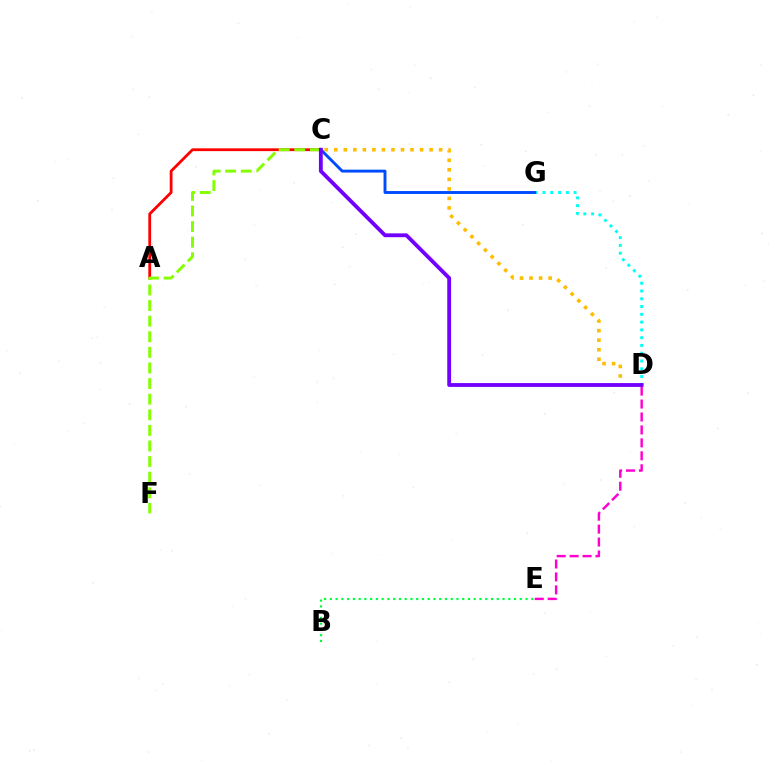{('A', 'C'): [{'color': '#ff0000', 'line_style': 'solid', 'thickness': 2.01}], ('B', 'E'): [{'color': '#00ff39', 'line_style': 'dotted', 'thickness': 1.56}], ('D', 'G'): [{'color': '#00fff6', 'line_style': 'dotted', 'thickness': 2.11}], ('C', 'D'): [{'color': '#ffbd00', 'line_style': 'dotted', 'thickness': 2.59}, {'color': '#7200ff', 'line_style': 'solid', 'thickness': 2.76}], ('D', 'E'): [{'color': '#ff00cf', 'line_style': 'dashed', 'thickness': 1.76}], ('C', 'G'): [{'color': '#004bff', 'line_style': 'solid', 'thickness': 2.09}], ('C', 'F'): [{'color': '#84ff00', 'line_style': 'dashed', 'thickness': 2.12}]}